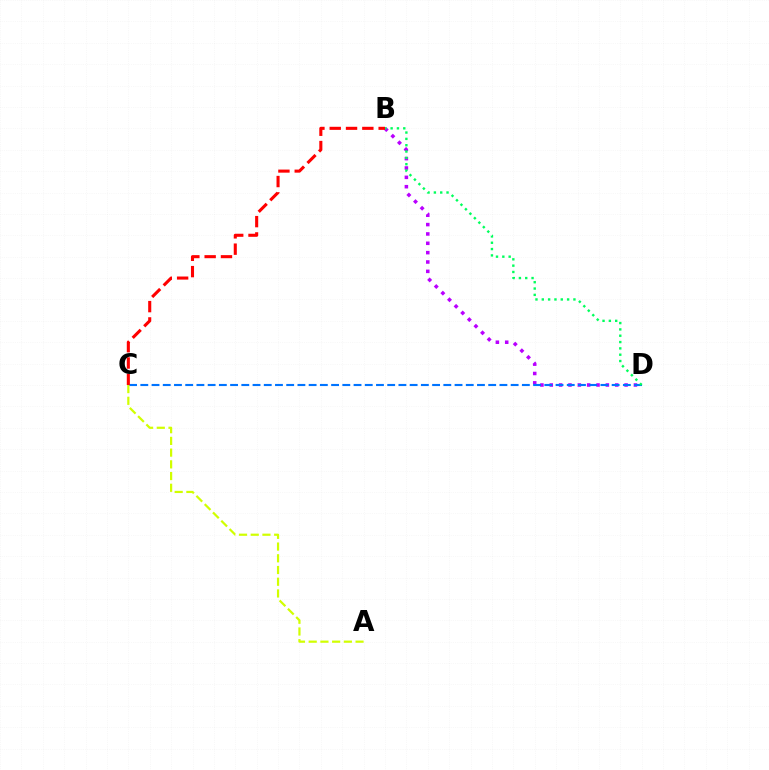{('B', 'D'): [{'color': '#b900ff', 'line_style': 'dotted', 'thickness': 2.54}, {'color': '#00ff5c', 'line_style': 'dotted', 'thickness': 1.72}], ('C', 'D'): [{'color': '#0074ff', 'line_style': 'dashed', 'thickness': 1.52}], ('A', 'C'): [{'color': '#d1ff00', 'line_style': 'dashed', 'thickness': 1.59}], ('B', 'C'): [{'color': '#ff0000', 'line_style': 'dashed', 'thickness': 2.22}]}